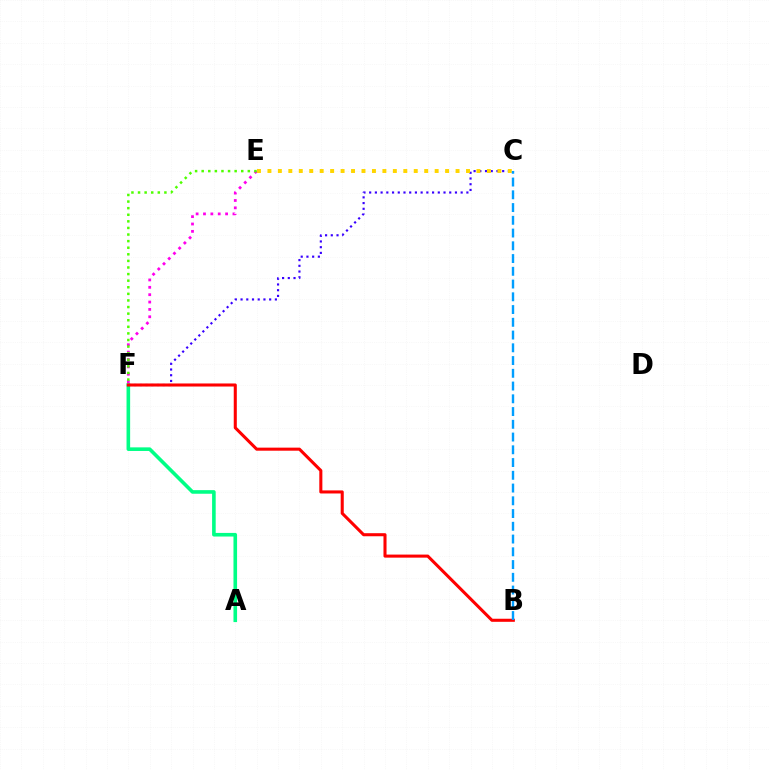{('A', 'F'): [{'color': '#00ff86', 'line_style': 'solid', 'thickness': 2.6}], ('E', 'F'): [{'color': '#ff00ed', 'line_style': 'dotted', 'thickness': 2.0}, {'color': '#4fff00', 'line_style': 'dotted', 'thickness': 1.79}], ('C', 'F'): [{'color': '#3700ff', 'line_style': 'dotted', 'thickness': 1.55}], ('C', 'E'): [{'color': '#ffd500', 'line_style': 'dotted', 'thickness': 2.84}], ('B', 'F'): [{'color': '#ff0000', 'line_style': 'solid', 'thickness': 2.2}], ('B', 'C'): [{'color': '#009eff', 'line_style': 'dashed', 'thickness': 1.73}]}